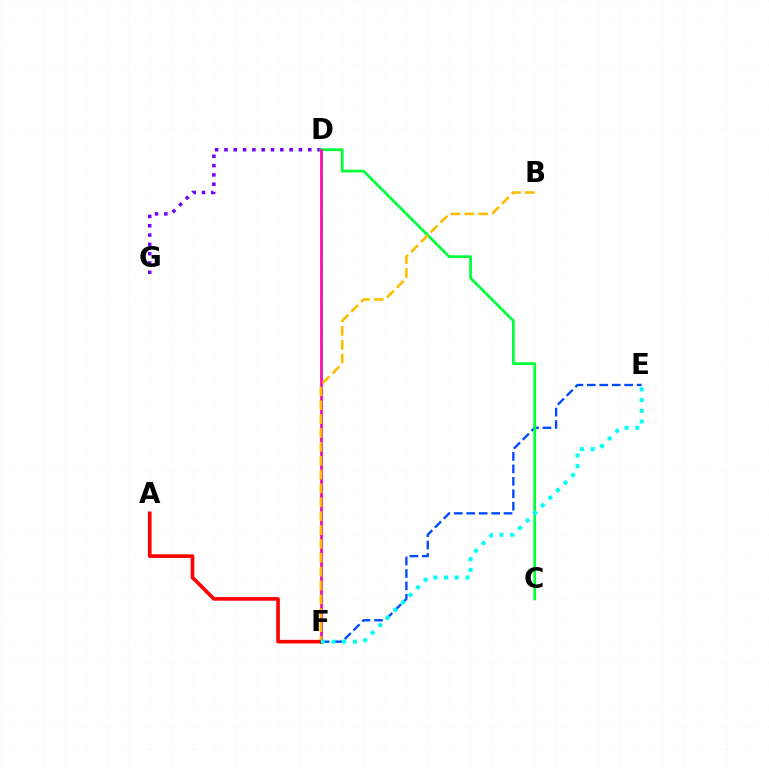{('E', 'F'): [{'color': '#004bff', 'line_style': 'dashed', 'thickness': 1.69}, {'color': '#00fff6', 'line_style': 'dotted', 'thickness': 2.91}], ('D', 'F'): [{'color': '#84ff00', 'line_style': 'solid', 'thickness': 2.14}, {'color': '#ff00cf', 'line_style': 'solid', 'thickness': 1.86}], ('D', 'G'): [{'color': '#7200ff', 'line_style': 'dotted', 'thickness': 2.53}], ('C', 'D'): [{'color': '#00ff39', 'line_style': 'solid', 'thickness': 1.98}], ('B', 'F'): [{'color': '#ffbd00', 'line_style': 'dashed', 'thickness': 1.88}], ('A', 'F'): [{'color': '#ff0000', 'line_style': 'solid', 'thickness': 2.62}]}